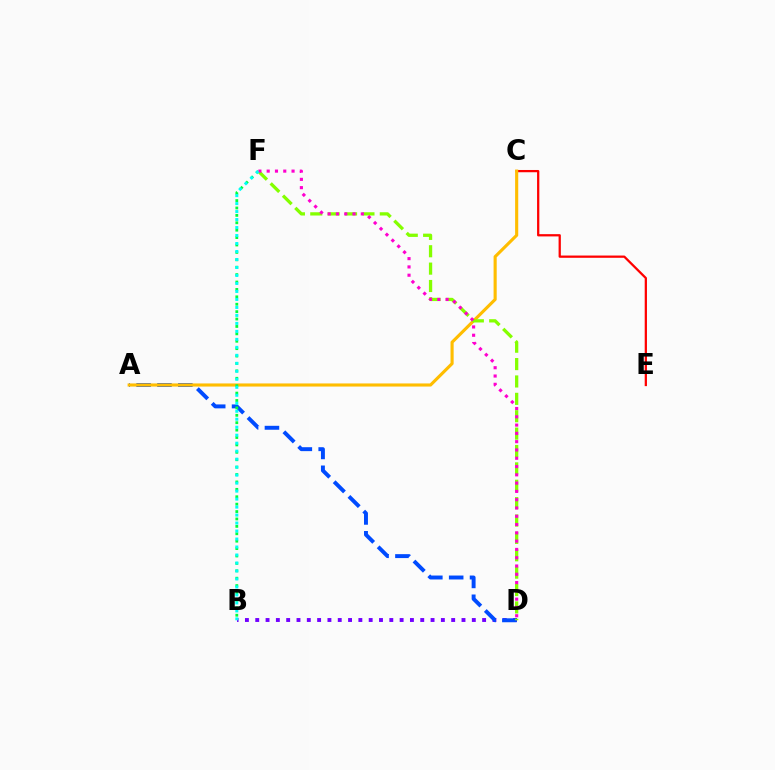{('B', 'D'): [{'color': '#7200ff', 'line_style': 'dotted', 'thickness': 2.8}], ('A', 'D'): [{'color': '#004bff', 'line_style': 'dashed', 'thickness': 2.83}], ('C', 'E'): [{'color': '#ff0000', 'line_style': 'solid', 'thickness': 1.63}], ('A', 'C'): [{'color': '#ffbd00', 'line_style': 'solid', 'thickness': 2.24}], ('B', 'F'): [{'color': '#00ff39', 'line_style': 'dotted', 'thickness': 2.01}, {'color': '#00fff6', 'line_style': 'dotted', 'thickness': 2.17}], ('D', 'F'): [{'color': '#84ff00', 'line_style': 'dashed', 'thickness': 2.36}, {'color': '#ff00cf', 'line_style': 'dotted', 'thickness': 2.25}]}